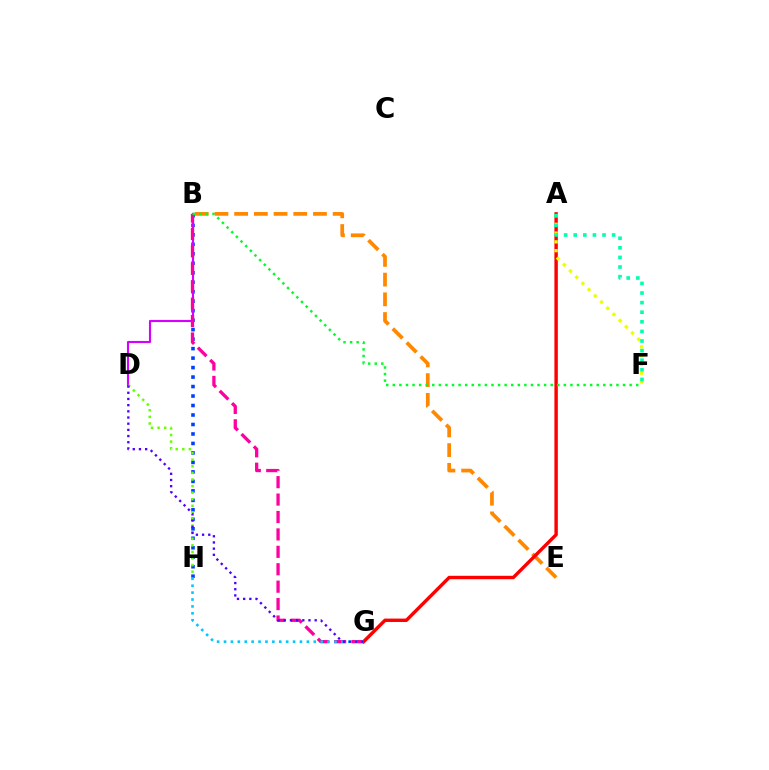{('B', 'H'): [{'color': '#003fff', 'line_style': 'dotted', 'thickness': 2.58}], ('B', 'E'): [{'color': '#ff8800', 'line_style': 'dashed', 'thickness': 2.68}], ('B', 'D'): [{'color': '#d600ff', 'line_style': 'solid', 'thickness': 1.53}], ('A', 'G'): [{'color': '#ff0000', 'line_style': 'solid', 'thickness': 2.45}], ('D', 'H'): [{'color': '#66ff00', 'line_style': 'dotted', 'thickness': 1.79}], ('B', 'G'): [{'color': '#ff00a0', 'line_style': 'dashed', 'thickness': 2.37}], ('G', 'H'): [{'color': '#00c7ff', 'line_style': 'dotted', 'thickness': 1.88}], ('A', 'F'): [{'color': '#eeff00', 'line_style': 'dotted', 'thickness': 2.38}, {'color': '#00ffaf', 'line_style': 'dotted', 'thickness': 2.61}], ('B', 'F'): [{'color': '#00ff27', 'line_style': 'dotted', 'thickness': 1.79}], ('D', 'G'): [{'color': '#4f00ff', 'line_style': 'dotted', 'thickness': 1.68}]}